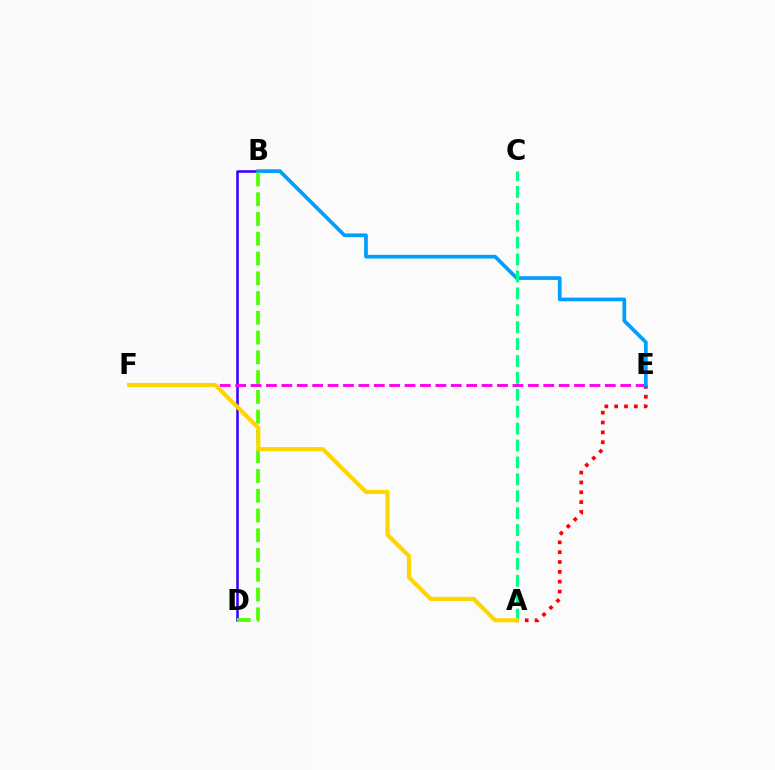{('B', 'D'): [{'color': '#3700ff', 'line_style': 'solid', 'thickness': 1.84}, {'color': '#4fff00', 'line_style': 'dashed', 'thickness': 2.69}], ('A', 'E'): [{'color': '#ff0000', 'line_style': 'dotted', 'thickness': 2.67}], ('E', 'F'): [{'color': '#ff00ed', 'line_style': 'dashed', 'thickness': 2.09}], ('B', 'E'): [{'color': '#009eff', 'line_style': 'solid', 'thickness': 2.67}], ('A', 'C'): [{'color': '#00ff86', 'line_style': 'dashed', 'thickness': 2.3}], ('A', 'F'): [{'color': '#ffd500', 'line_style': 'solid', 'thickness': 2.98}]}